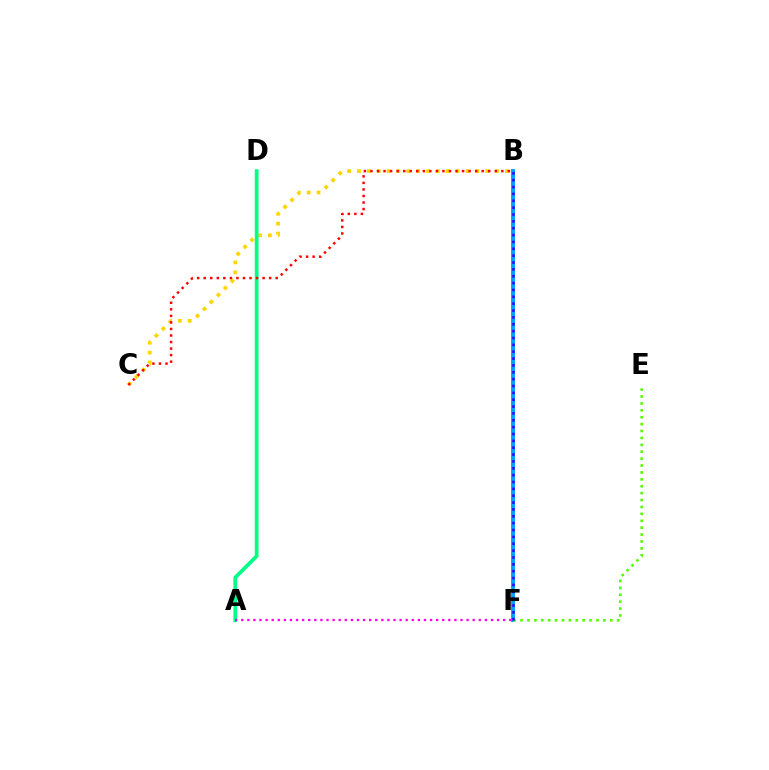{('B', 'C'): [{'color': '#ffd500', 'line_style': 'dotted', 'thickness': 2.68}, {'color': '#ff0000', 'line_style': 'dotted', 'thickness': 1.78}], ('A', 'D'): [{'color': '#00ff86', 'line_style': 'solid', 'thickness': 2.7}], ('B', 'F'): [{'color': '#009eff', 'line_style': 'solid', 'thickness': 2.8}, {'color': '#3700ff', 'line_style': 'dotted', 'thickness': 1.86}], ('A', 'F'): [{'color': '#ff00ed', 'line_style': 'dotted', 'thickness': 1.65}], ('E', 'F'): [{'color': '#4fff00', 'line_style': 'dotted', 'thickness': 1.88}]}